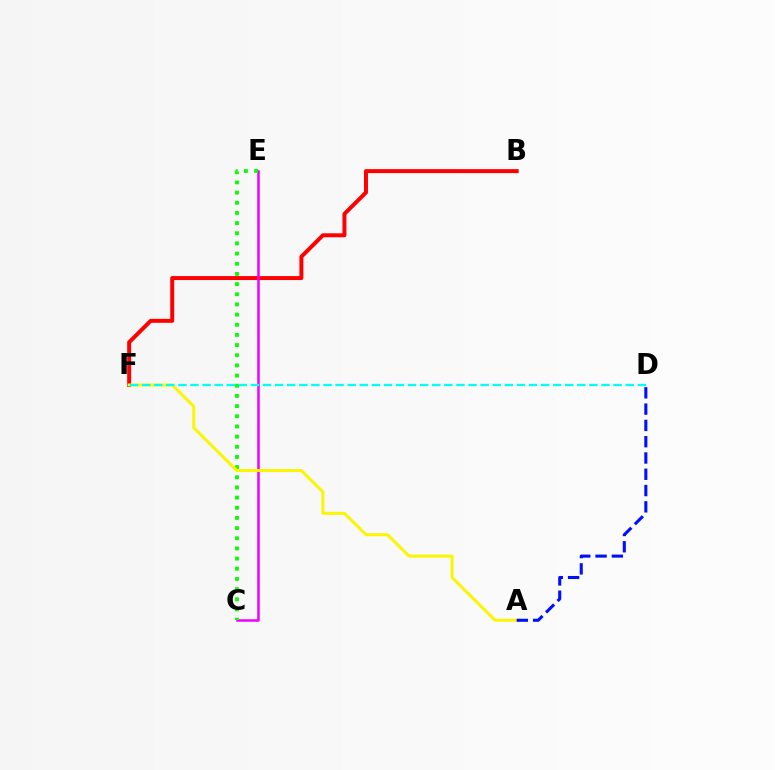{('B', 'F'): [{'color': '#ff0000', 'line_style': 'solid', 'thickness': 2.86}], ('C', 'E'): [{'color': '#ee00ff', 'line_style': 'solid', 'thickness': 1.81}, {'color': '#08ff00', 'line_style': 'dotted', 'thickness': 2.76}], ('A', 'F'): [{'color': '#fcf500', 'line_style': 'solid', 'thickness': 2.15}], ('A', 'D'): [{'color': '#0010ff', 'line_style': 'dashed', 'thickness': 2.21}], ('D', 'F'): [{'color': '#00fff6', 'line_style': 'dashed', 'thickness': 1.64}]}